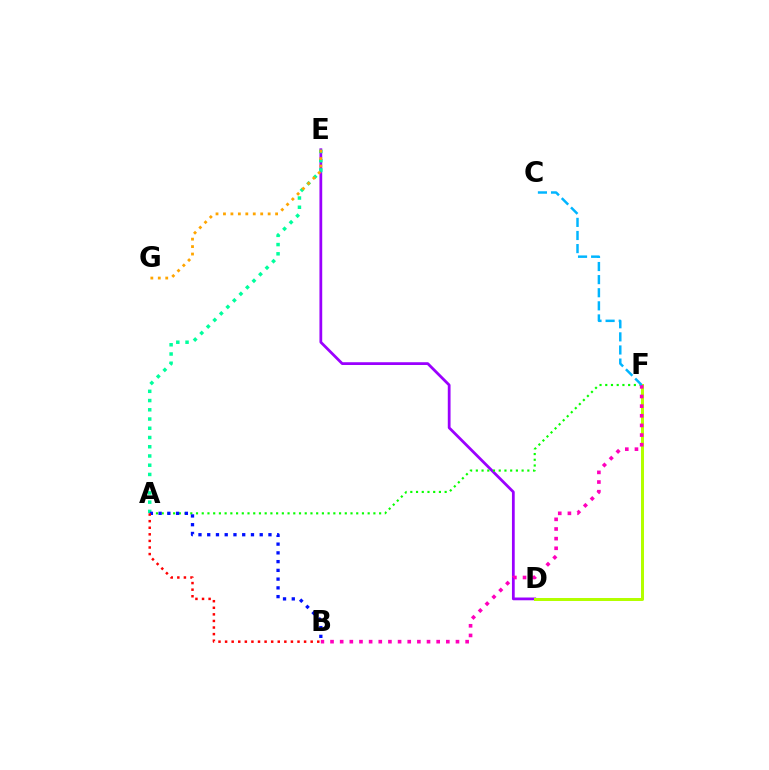{('D', 'E'): [{'color': '#9b00ff', 'line_style': 'solid', 'thickness': 1.99}], ('A', 'F'): [{'color': '#08ff00', 'line_style': 'dotted', 'thickness': 1.55}], ('A', 'E'): [{'color': '#00ff9d', 'line_style': 'dotted', 'thickness': 2.51}], ('A', 'B'): [{'color': '#0010ff', 'line_style': 'dotted', 'thickness': 2.38}, {'color': '#ff0000', 'line_style': 'dotted', 'thickness': 1.79}], ('D', 'F'): [{'color': '#b3ff00', 'line_style': 'solid', 'thickness': 2.16}], ('B', 'F'): [{'color': '#ff00bd', 'line_style': 'dotted', 'thickness': 2.62}], ('E', 'G'): [{'color': '#ffa500', 'line_style': 'dotted', 'thickness': 2.02}], ('C', 'F'): [{'color': '#00b5ff', 'line_style': 'dashed', 'thickness': 1.78}]}